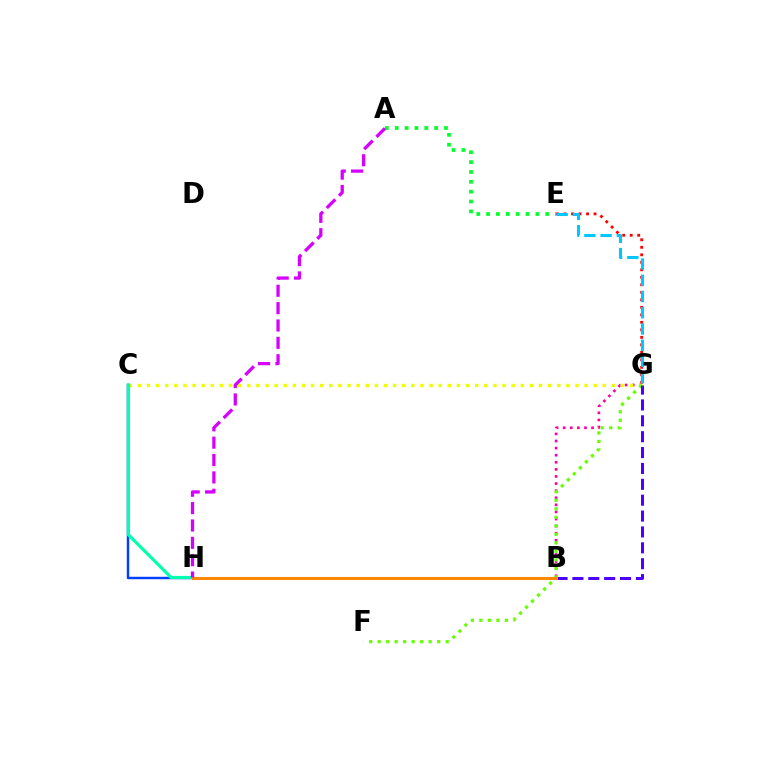{('B', 'G'): [{'color': '#ff00a0', 'line_style': 'dotted', 'thickness': 1.93}, {'color': '#4f00ff', 'line_style': 'dashed', 'thickness': 2.16}], ('E', 'G'): [{'color': '#ff0000', 'line_style': 'dotted', 'thickness': 2.04}, {'color': '#00c7ff', 'line_style': 'dashed', 'thickness': 2.21}], ('C', 'G'): [{'color': '#eeff00', 'line_style': 'dotted', 'thickness': 2.48}], ('C', 'H'): [{'color': '#003fff', 'line_style': 'solid', 'thickness': 1.76}, {'color': '#00ffaf', 'line_style': 'solid', 'thickness': 2.29}], ('F', 'G'): [{'color': '#66ff00', 'line_style': 'dotted', 'thickness': 2.31}], ('B', 'H'): [{'color': '#ff8800', 'line_style': 'solid', 'thickness': 2.19}], ('A', 'E'): [{'color': '#00ff27', 'line_style': 'dotted', 'thickness': 2.68}], ('A', 'H'): [{'color': '#d600ff', 'line_style': 'dashed', 'thickness': 2.36}]}